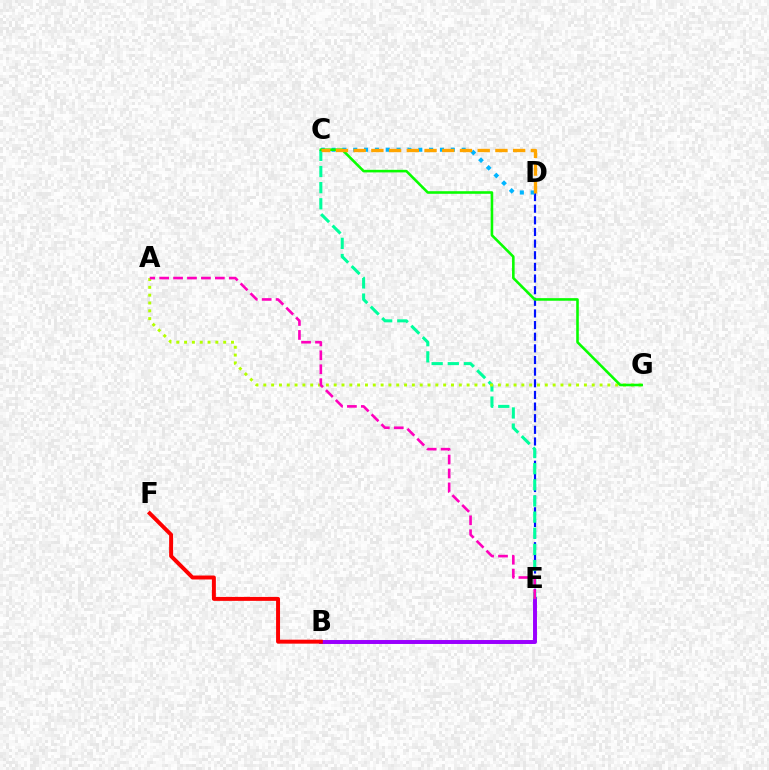{('B', 'E'): [{'color': '#9b00ff', 'line_style': 'solid', 'thickness': 2.85}], ('D', 'E'): [{'color': '#0010ff', 'line_style': 'dashed', 'thickness': 1.58}], ('B', 'F'): [{'color': '#ff0000', 'line_style': 'solid', 'thickness': 2.84}], ('C', 'E'): [{'color': '#00ff9d', 'line_style': 'dashed', 'thickness': 2.19}], ('C', 'D'): [{'color': '#00b5ff', 'line_style': 'dotted', 'thickness': 2.95}, {'color': '#ffa500', 'line_style': 'dashed', 'thickness': 2.41}], ('A', 'G'): [{'color': '#b3ff00', 'line_style': 'dotted', 'thickness': 2.12}], ('C', 'G'): [{'color': '#08ff00', 'line_style': 'solid', 'thickness': 1.86}], ('A', 'E'): [{'color': '#ff00bd', 'line_style': 'dashed', 'thickness': 1.89}]}